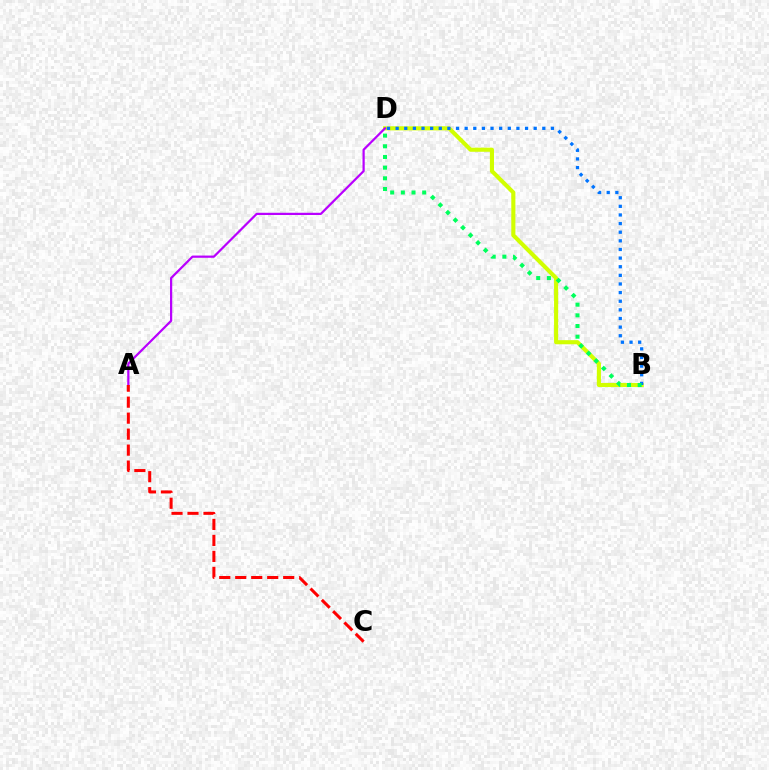{('B', 'D'): [{'color': '#d1ff00', 'line_style': 'solid', 'thickness': 2.96}, {'color': '#0074ff', 'line_style': 'dotted', 'thickness': 2.34}, {'color': '#00ff5c', 'line_style': 'dotted', 'thickness': 2.9}], ('A', 'D'): [{'color': '#b900ff', 'line_style': 'solid', 'thickness': 1.6}], ('A', 'C'): [{'color': '#ff0000', 'line_style': 'dashed', 'thickness': 2.17}]}